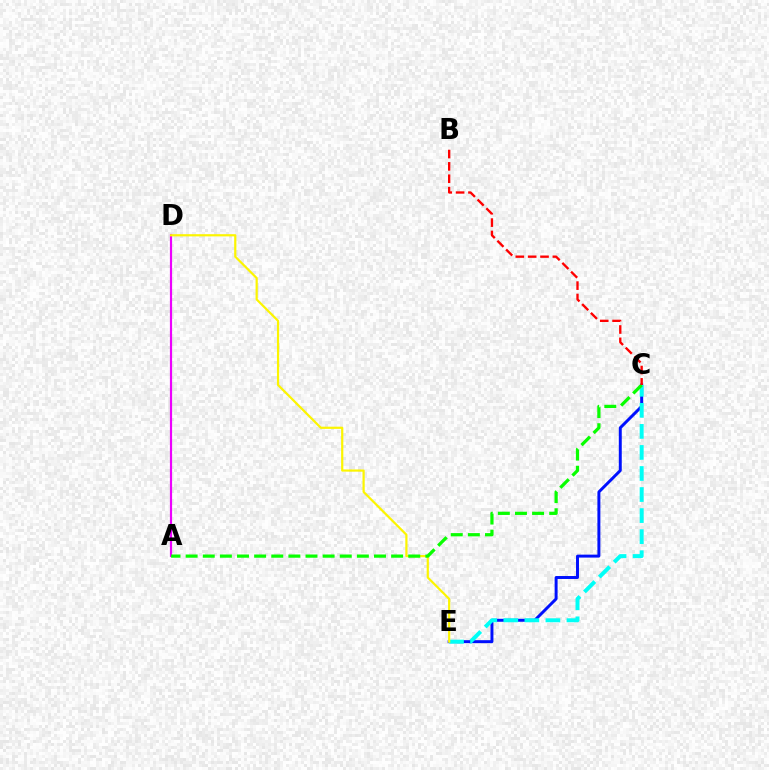{('C', 'E'): [{'color': '#0010ff', 'line_style': 'solid', 'thickness': 2.13}, {'color': '#00fff6', 'line_style': 'dashed', 'thickness': 2.86}], ('A', 'D'): [{'color': '#ee00ff', 'line_style': 'solid', 'thickness': 1.58}], ('D', 'E'): [{'color': '#fcf500', 'line_style': 'solid', 'thickness': 1.59}], ('A', 'C'): [{'color': '#08ff00', 'line_style': 'dashed', 'thickness': 2.33}], ('B', 'C'): [{'color': '#ff0000', 'line_style': 'dashed', 'thickness': 1.68}]}